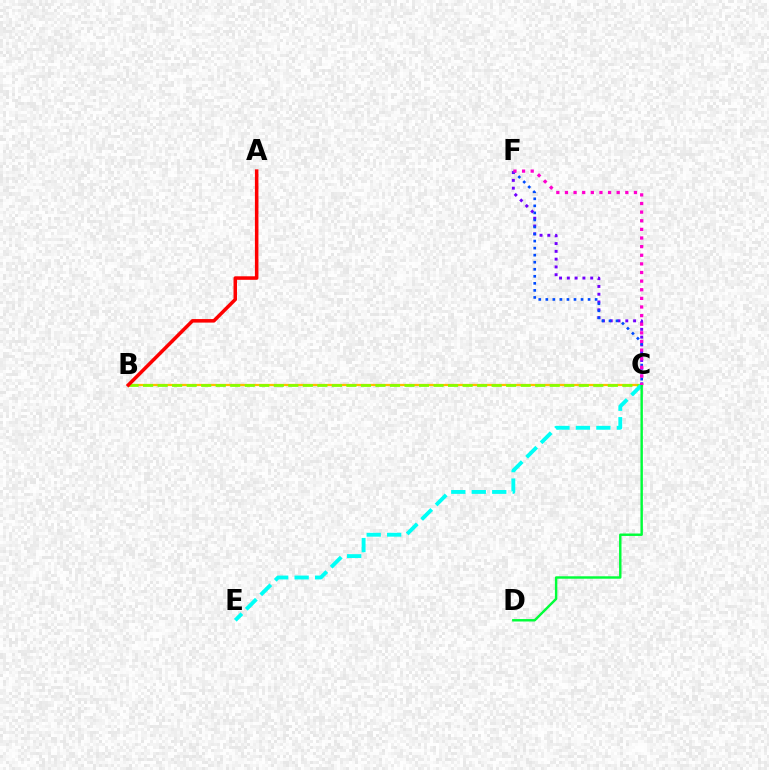{('B', 'C'): [{'color': '#ffbd00', 'line_style': 'solid', 'thickness': 1.63}, {'color': '#84ff00', 'line_style': 'dashed', 'thickness': 1.97}], ('C', 'F'): [{'color': '#7200ff', 'line_style': 'dotted', 'thickness': 2.12}, {'color': '#004bff', 'line_style': 'dotted', 'thickness': 1.91}, {'color': '#ff00cf', 'line_style': 'dotted', 'thickness': 2.34}], ('C', 'E'): [{'color': '#00fff6', 'line_style': 'dashed', 'thickness': 2.78}], ('C', 'D'): [{'color': '#00ff39', 'line_style': 'solid', 'thickness': 1.75}], ('A', 'B'): [{'color': '#ff0000', 'line_style': 'solid', 'thickness': 2.54}]}